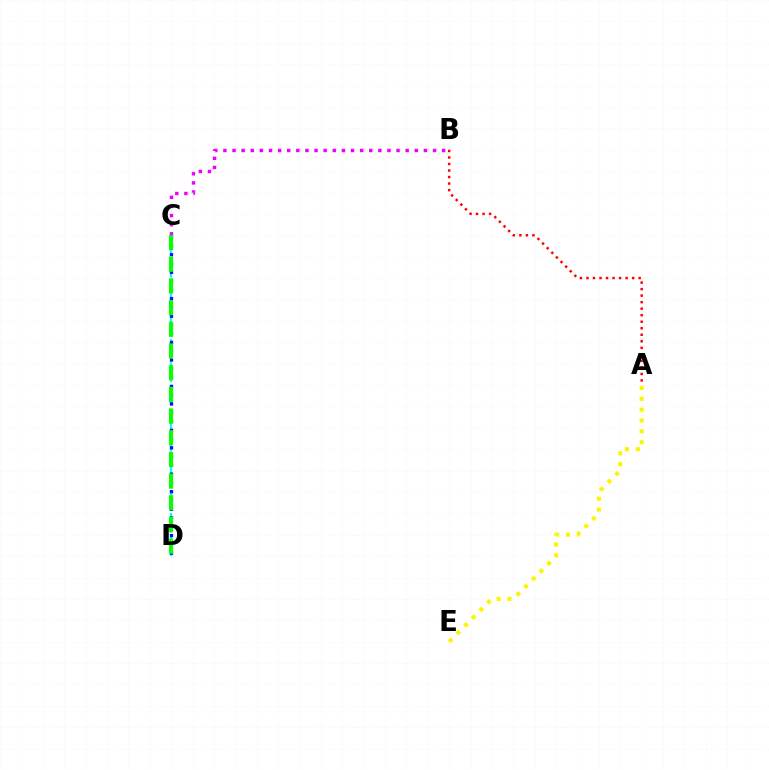{('B', 'C'): [{'color': '#ee00ff', 'line_style': 'dotted', 'thickness': 2.48}], ('C', 'D'): [{'color': '#00fff6', 'line_style': 'dashed', 'thickness': 1.58}, {'color': '#0010ff', 'line_style': 'dotted', 'thickness': 2.38}, {'color': '#08ff00', 'line_style': 'dashed', 'thickness': 2.95}], ('A', 'B'): [{'color': '#ff0000', 'line_style': 'dotted', 'thickness': 1.77}], ('A', 'E'): [{'color': '#fcf500', 'line_style': 'dotted', 'thickness': 2.95}]}